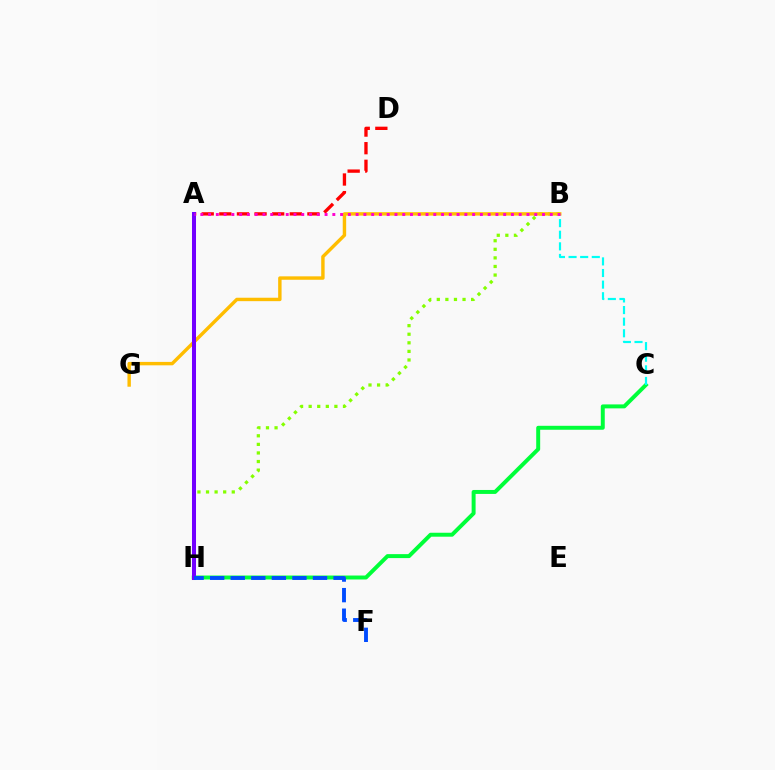{('C', 'H'): [{'color': '#00ff39', 'line_style': 'solid', 'thickness': 2.85}], ('B', 'H'): [{'color': '#84ff00', 'line_style': 'dotted', 'thickness': 2.33}], ('B', 'C'): [{'color': '#00fff6', 'line_style': 'dashed', 'thickness': 1.58}], ('A', 'D'): [{'color': '#ff0000', 'line_style': 'dashed', 'thickness': 2.39}], ('B', 'G'): [{'color': '#ffbd00', 'line_style': 'solid', 'thickness': 2.46}], ('A', 'H'): [{'color': '#7200ff', 'line_style': 'solid', 'thickness': 2.9}], ('F', 'H'): [{'color': '#004bff', 'line_style': 'dashed', 'thickness': 2.79}], ('A', 'B'): [{'color': '#ff00cf', 'line_style': 'dotted', 'thickness': 2.11}]}